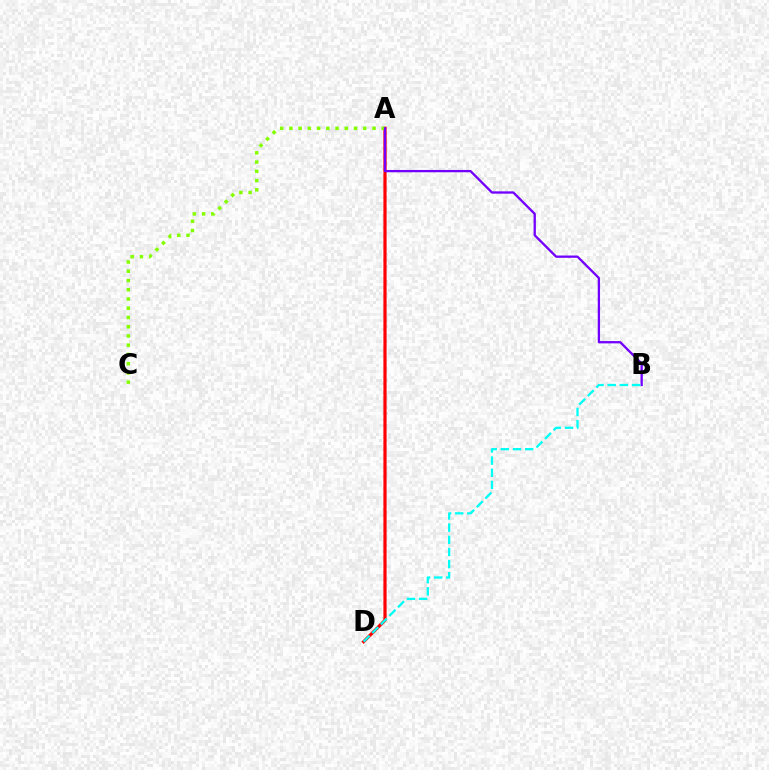{('A', 'D'): [{'color': '#ff0000', 'line_style': 'solid', 'thickness': 2.31}], ('A', 'C'): [{'color': '#84ff00', 'line_style': 'dotted', 'thickness': 2.51}], ('A', 'B'): [{'color': '#7200ff', 'line_style': 'solid', 'thickness': 1.66}], ('B', 'D'): [{'color': '#00fff6', 'line_style': 'dashed', 'thickness': 1.65}]}